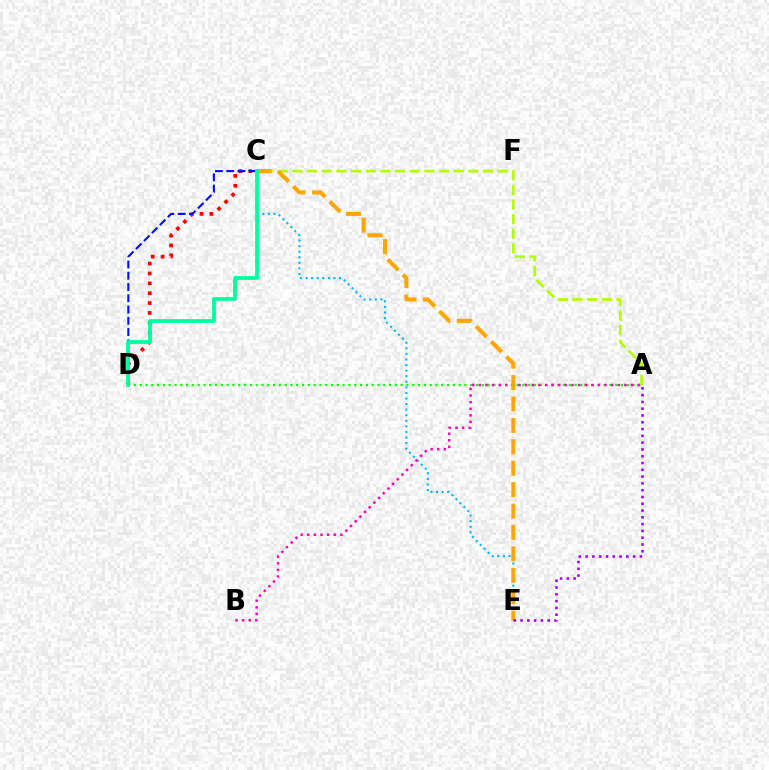{('A', 'C'): [{'color': '#b3ff00', 'line_style': 'dashed', 'thickness': 1.99}], ('A', 'D'): [{'color': '#08ff00', 'line_style': 'dotted', 'thickness': 1.58}], ('C', 'E'): [{'color': '#00b5ff', 'line_style': 'dotted', 'thickness': 1.52}, {'color': '#ffa500', 'line_style': 'dashed', 'thickness': 2.91}], ('C', 'D'): [{'color': '#ff0000', 'line_style': 'dotted', 'thickness': 2.68}, {'color': '#0010ff', 'line_style': 'dashed', 'thickness': 1.53}, {'color': '#00ff9d', 'line_style': 'solid', 'thickness': 2.69}], ('A', 'B'): [{'color': '#ff00bd', 'line_style': 'dotted', 'thickness': 1.8}], ('A', 'E'): [{'color': '#9b00ff', 'line_style': 'dotted', 'thickness': 1.85}]}